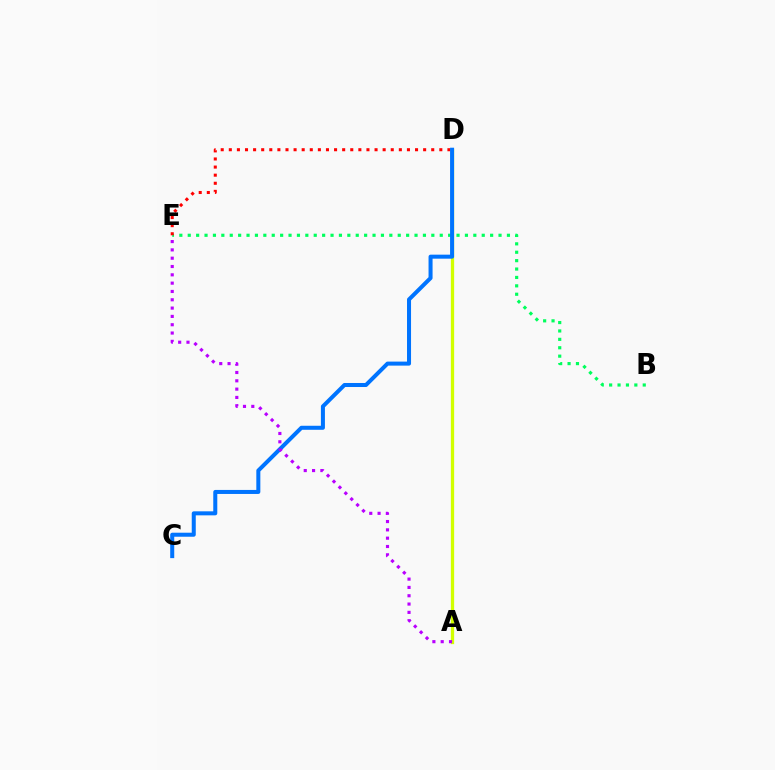{('A', 'D'): [{'color': '#d1ff00', 'line_style': 'solid', 'thickness': 2.36}], ('B', 'E'): [{'color': '#00ff5c', 'line_style': 'dotted', 'thickness': 2.28}], ('D', 'E'): [{'color': '#ff0000', 'line_style': 'dotted', 'thickness': 2.2}], ('C', 'D'): [{'color': '#0074ff', 'line_style': 'solid', 'thickness': 2.9}], ('A', 'E'): [{'color': '#b900ff', 'line_style': 'dotted', 'thickness': 2.26}]}